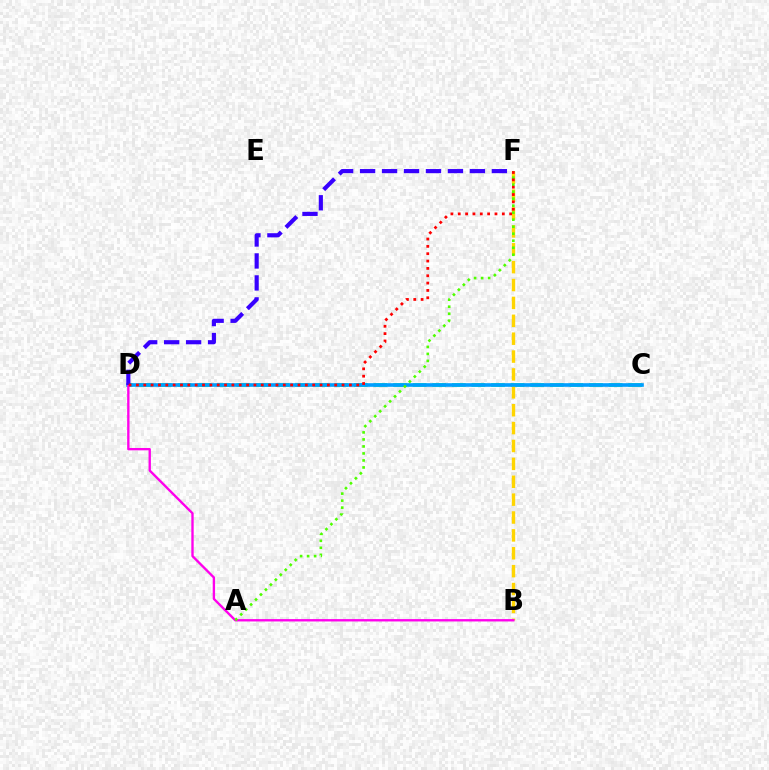{('C', 'D'): [{'color': '#00ff86', 'line_style': 'dashed', 'thickness': 2.66}, {'color': '#009eff', 'line_style': 'solid', 'thickness': 2.6}], ('B', 'F'): [{'color': '#ffd500', 'line_style': 'dashed', 'thickness': 2.43}], ('B', 'D'): [{'color': '#ff00ed', 'line_style': 'solid', 'thickness': 1.7}], ('A', 'F'): [{'color': '#4fff00', 'line_style': 'dotted', 'thickness': 1.9}], ('D', 'F'): [{'color': '#3700ff', 'line_style': 'dashed', 'thickness': 2.98}, {'color': '#ff0000', 'line_style': 'dotted', 'thickness': 2.0}]}